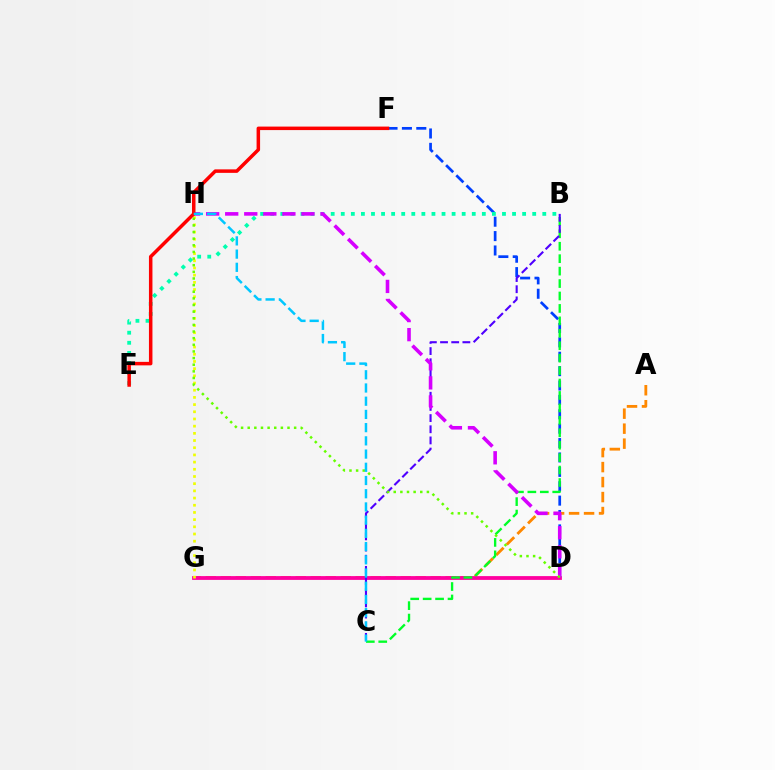{('D', 'F'): [{'color': '#003fff', 'line_style': 'dashed', 'thickness': 1.95}], ('A', 'G'): [{'color': '#ff8800', 'line_style': 'dashed', 'thickness': 2.04}], ('D', 'G'): [{'color': '#ff00a0', 'line_style': 'solid', 'thickness': 2.73}], ('B', 'E'): [{'color': '#00ffaf', 'line_style': 'dotted', 'thickness': 2.74}], ('G', 'H'): [{'color': '#eeff00', 'line_style': 'dotted', 'thickness': 1.95}], ('B', 'C'): [{'color': '#00ff27', 'line_style': 'dashed', 'thickness': 1.69}, {'color': '#4f00ff', 'line_style': 'dashed', 'thickness': 1.52}], ('D', 'H'): [{'color': '#d600ff', 'line_style': 'dashed', 'thickness': 2.59}, {'color': '#66ff00', 'line_style': 'dotted', 'thickness': 1.8}], ('E', 'F'): [{'color': '#ff0000', 'line_style': 'solid', 'thickness': 2.52}], ('C', 'H'): [{'color': '#00c7ff', 'line_style': 'dashed', 'thickness': 1.8}]}